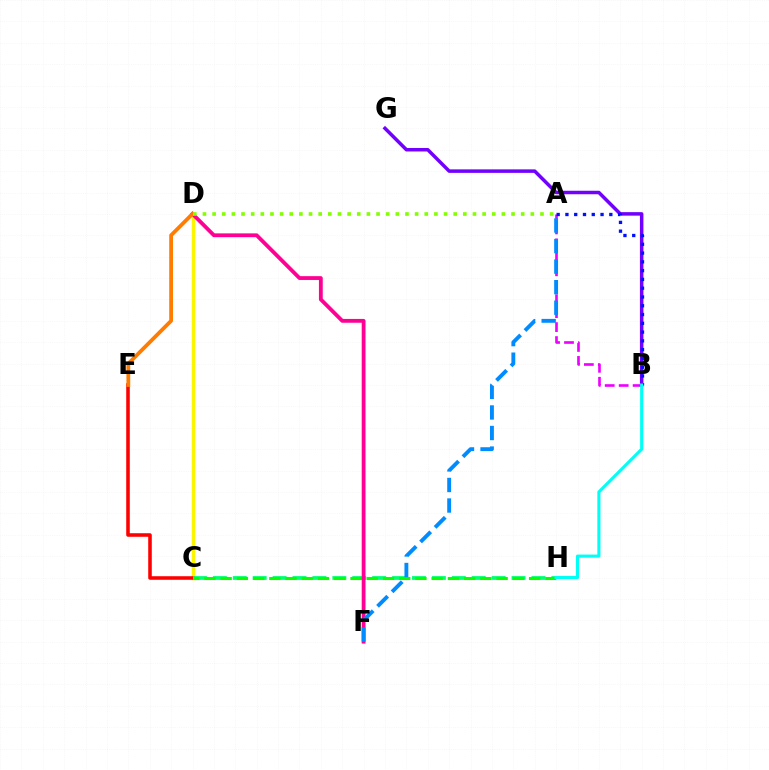{('B', 'G'): [{'color': '#7200ff', 'line_style': 'solid', 'thickness': 2.52}], ('C', 'D'): [{'color': '#fcf500', 'line_style': 'solid', 'thickness': 2.51}], ('C', 'E'): [{'color': '#ff0000', 'line_style': 'solid', 'thickness': 2.57}], ('C', 'H'): [{'color': '#00ff74', 'line_style': 'dashed', 'thickness': 2.71}, {'color': '#08ff00', 'line_style': 'dashed', 'thickness': 2.21}], ('D', 'F'): [{'color': '#ff0094', 'line_style': 'solid', 'thickness': 2.75}], ('A', 'B'): [{'color': '#ee00ff', 'line_style': 'dashed', 'thickness': 1.9}, {'color': '#0010ff', 'line_style': 'dotted', 'thickness': 2.39}], ('B', 'H'): [{'color': '#00fff6', 'line_style': 'solid', 'thickness': 2.23}], ('D', 'E'): [{'color': '#ff7c00', 'line_style': 'solid', 'thickness': 2.72}], ('A', 'F'): [{'color': '#008cff', 'line_style': 'dashed', 'thickness': 2.79}], ('A', 'D'): [{'color': '#84ff00', 'line_style': 'dotted', 'thickness': 2.62}]}